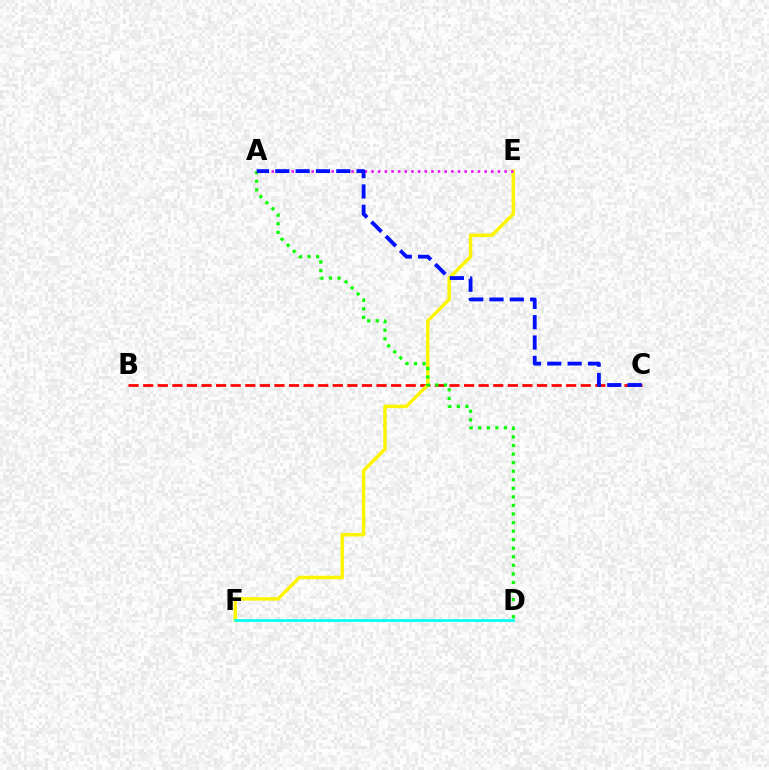{('B', 'C'): [{'color': '#ff0000', 'line_style': 'dashed', 'thickness': 1.98}], ('E', 'F'): [{'color': '#fcf500', 'line_style': 'solid', 'thickness': 2.49}], ('A', 'D'): [{'color': '#08ff00', 'line_style': 'dotted', 'thickness': 2.33}], ('D', 'F'): [{'color': '#00fff6', 'line_style': 'solid', 'thickness': 1.93}], ('A', 'E'): [{'color': '#ee00ff', 'line_style': 'dotted', 'thickness': 1.81}], ('A', 'C'): [{'color': '#0010ff', 'line_style': 'dashed', 'thickness': 2.76}]}